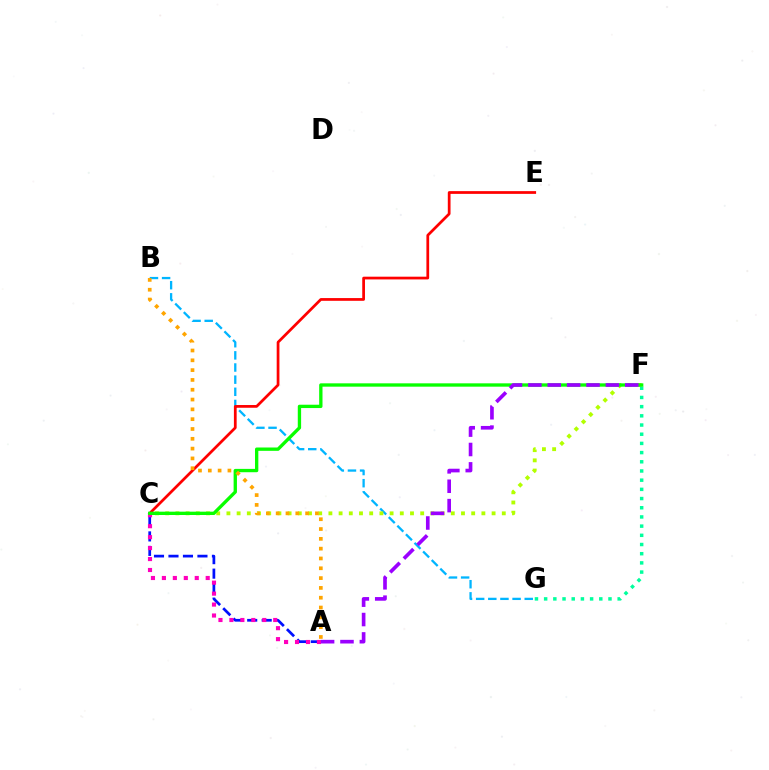{('A', 'C'): [{'color': '#0010ff', 'line_style': 'dashed', 'thickness': 1.97}, {'color': '#ff00bd', 'line_style': 'dotted', 'thickness': 2.98}], ('B', 'G'): [{'color': '#00b5ff', 'line_style': 'dashed', 'thickness': 1.65}], ('C', 'F'): [{'color': '#b3ff00', 'line_style': 'dotted', 'thickness': 2.77}, {'color': '#08ff00', 'line_style': 'solid', 'thickness': 2.4}], ('F', 'G'): [{'color': '#00ff9d', 'line_style': 'dotted', 'thickness': 2.5}], ('C', 'E'): [{'color': '#ff0000', 'line_style': 'solid', 'thickness': 1.97}], ('A', 'B'): [{'color': '#ffa500', 'line_style': 'dotted', 'thickness': 2.67}], ('A', 'F'): [{'color': '#9b00ff', 'line_style': 'dashed', 'thickness': 2.63}]}